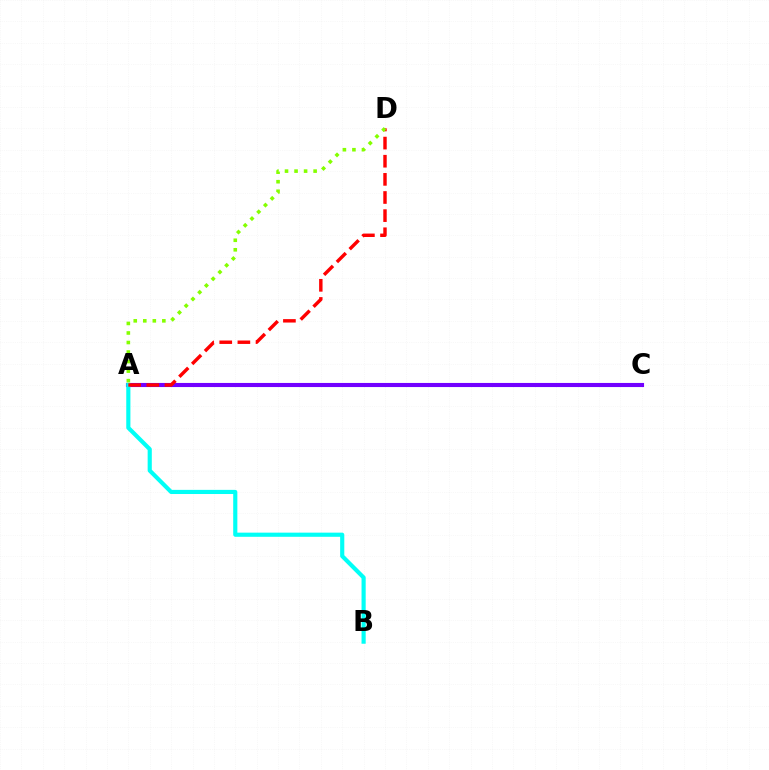{('A', 'C'): [{'color': '#7200ff', 'line_style': 'solid', 'thickness': 2.96}], ('A', 'B'): [{'color': '#00fff6', 'line_style': 'solid', 'thickness': 2.98}], ('A', 'D'): [{'color': '#ff0000', 'line_style': 'dashed', 'thickness': 2.46}, {'color': '#84ff00', 'line_style': 'dotted', 'thickness': 2.59}]}